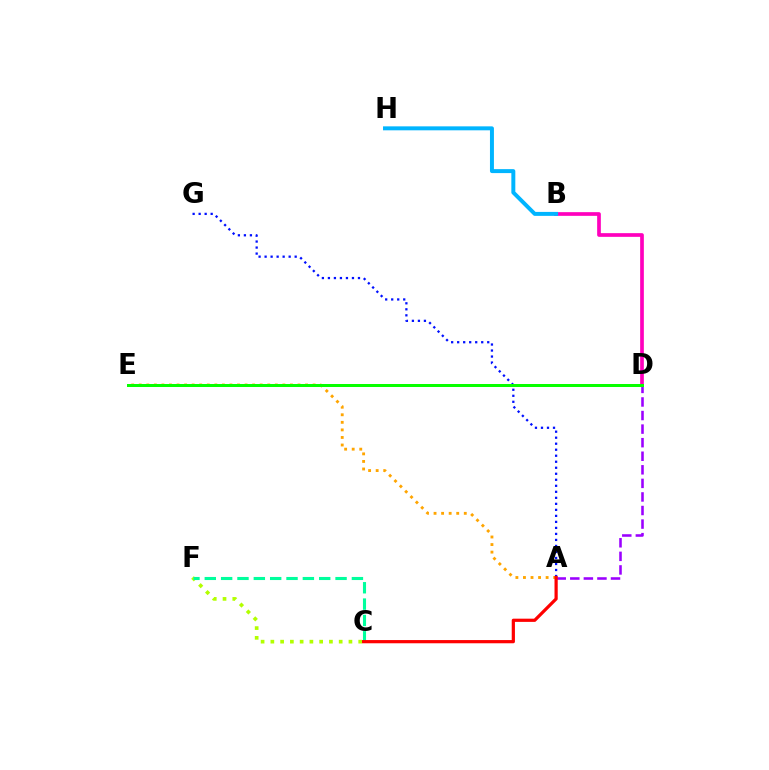{('B', 'D'): [{'color': '#ff00bd', 'line_style': 'solid', 'thickness': 2.66}], ('A', 'D'): [{'color': '#9b00ff', 'line_style': 'dashed', 'thickness': 1.84}], ('B', 'H'): [{'color': '#00b5ff', 'line_style': 'solid', 'thickness': 2.85}], ('A', 'G'): [{'color': '#0010ff', 'line_style': 'dotted', 'thickness': 1.63}], ('C', 'F'): [{'color': '#b3ff00', 'line_style': 'dotted', 'thickness': 2.65}, {'color': '#00ff9d', 'line_style': 'dashed', 'thickness': 2.22}], ('A', 'E'): [{'color': '#ffa500', 'line_style': 'dotted', 'thickness': 2.05}], ('D', 'E'): [{'color': '#08ff00', 'line_style': 'solid', 'thickness': 2.16}], ('A', 'C'): [{'color': '#ff0000', 'line_style': 'solid', 'thickness': 2.31}]}